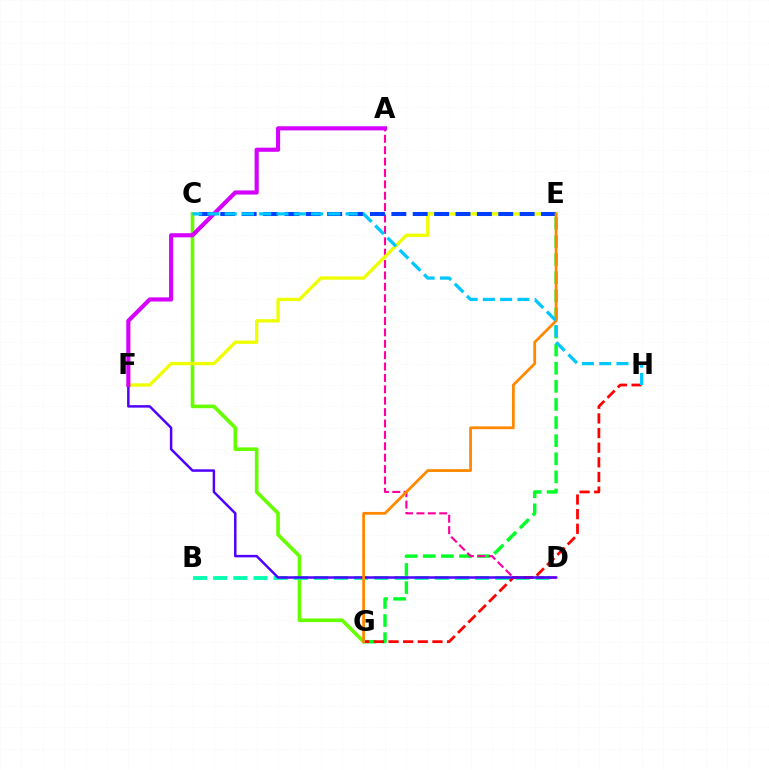{('E', 'G'): [{'color': '#00ff27', 'line_style': 'dashed', 'thickness': 2.46}, {'color': '#ff8800', 'line_style': 'solid', 'thickness': 2.01}], ('C', 'G'): [{'color': '#66ff00', 'line_style': 'solid', 'thickness': 2.61}], ('B', 'D'): [{'color': '#00ffaf', 'line_style': 'dashed', 'thickness': 2.74}], ('A', 'D'): [{'color': '#ff00a0', 'line_style': 'dashed', 'thickness': 1.55}], ('G', 'H'): [{'color': '#ff0000', 'line_style': 'dashed', 'thickness': 1.99}], ('E', 'F'): [{'color': '#eeff00', 'line_style': 'solid', 'thickness': 2.39}], ('C', 'E'): [{'color': '#003fff', 'line_style': 'dashed', 'thickness': 2.91}], ('D', 'F'): [{'color': '#4f00ff', 'line_style': 'solid', 'thickness': 1.78}], ('A', 'F'): [{'color': '#d600ff', 'line_style': 'solid', 'thickness': 2.97}], ('C', 'H'): [{'color': '#00c7ff', 'line_style': 'dashed', 'thickness': 2.35}]}